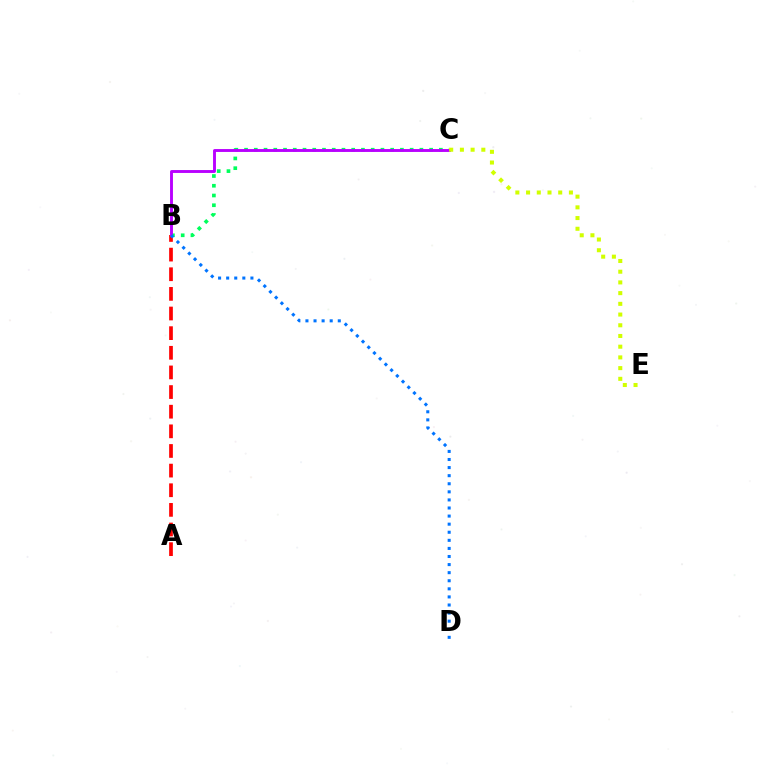{('A', 'B'): [{'color': '#ff0000', 'line_style': 'dashed', 'thickness': 2.67}], ('B', 'C'): [{'color': '#00ff5c', 'line_style': 'dotted', 'thickness': 2.65}, {'color': '#b900ff', 'line_style': 'solid', 'thickness': 2.08}], ('B', 'D'): [{'color': '#0074ff', 'line_style': 'dotted', 'thickness': 2.2}], ('C', 'E'): [{'color': '#d1ff00', 'line_style': 'dotted', 'thickness': 2.91}]}